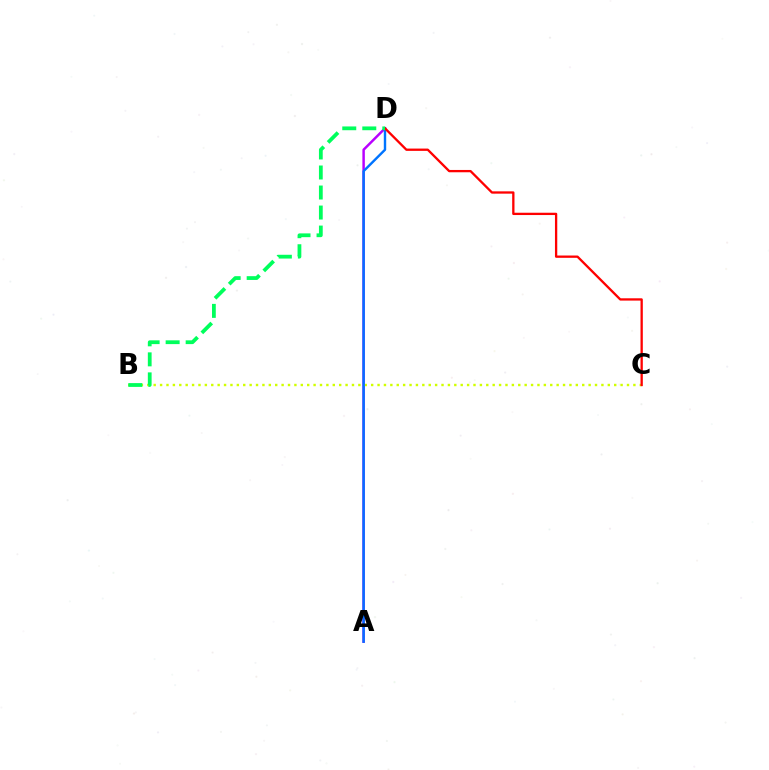{('A', 'D'): [{'color': '#b900ff', 'line_style': 'solid', 'thickness': 1.78}, {'color': '#0074ff', 'line_style': 'solid', 'thickness': 1.73}], ('B', 'C'): [{'color': '#d1ff00', 'line_style': 'dotted', 'thickness': 1.74}], ('C', 'D'): [{'color': '#ff0000', 'line_style': 'solid', 'thickness': 1.66}], ('B', 'D'): [{'color': '#00ff5c', 'line_style': 'dashed', 'thickness': 2.72}]}